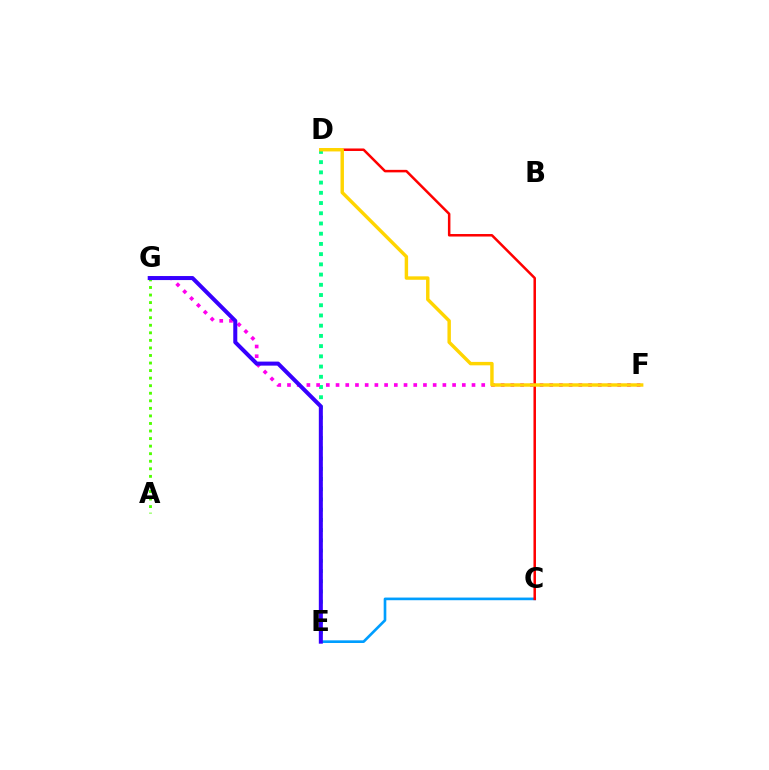{('C', 'E'): [{'color': '#009eff', 'line_style': 'solid', 'thickness': 1.91}], ('D', 'E'): [{'color': '#00ff86', 'line_style': 'dotted', 'thickness': 2.78}], ('C', 'D'): [{'color': '#ff0000', 'line_style': 'solid', 'thickness': 1.81}], ('F', 'G'): [{'color': '#ff00ed', 'line_style': 'dotted', 'thickness': 2.64}], ('D', 'F'): [{'color': '#ffd500', 'line_style': 'solid', 'thickness': 2.47}], ('A', 'G'): [{'color': '#4fff00', 'line_style': 'dotted', 'thickness': 2.05}], ('E', 'G'): [{'color': '#3700ff', 'line_style': 'solid', 'thickness': 2.9}]}